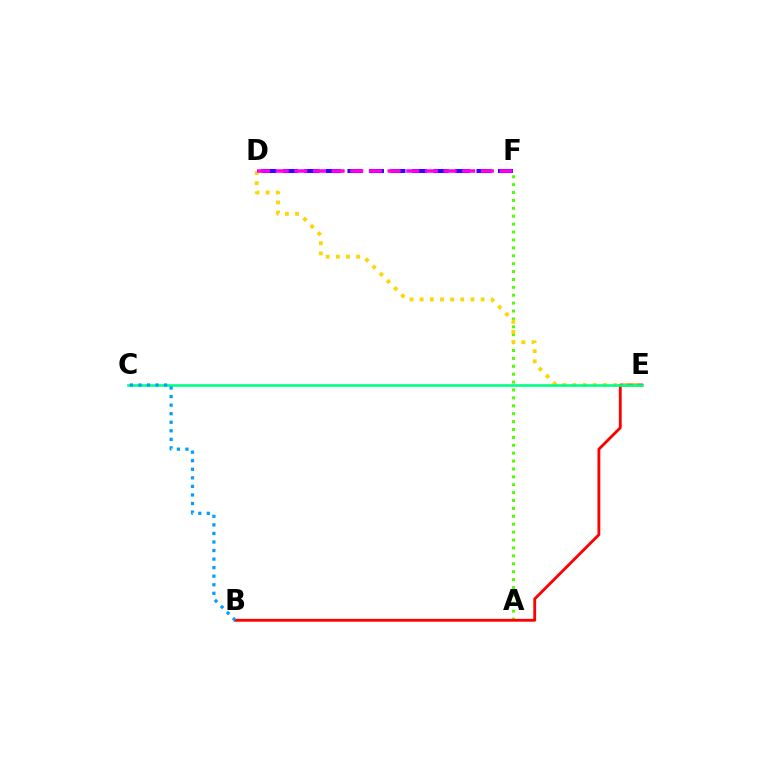{('A', 'F'): [{'color': '#4fff00', 'line_style': 'dotted', 'thickness': 2.15}], ('B', 'E'): [{'color': '#ff0000', 'line_style': 'solid', 'thickness': 2.04}], ('D', 'F'): [{'color': '#3700ff', 'line_style': 'dashed', 'thickness': 2.92}, {'color': '#ff00ed', 'line_style': 'dashed', 'thickness': 2.53}], ('D', 'E'): [{'color': '#ffd500', 'line_style': 'dotted', 'thickness': 2.76}], ('C', 'E'): [{'color': '#00ff86', 'line_style': 'solid', 'thickness': 1.9}], ('B', 'C'): [{'color': '#009eff', 'line_style': 'dotted', 'thickness': 2.32}]}